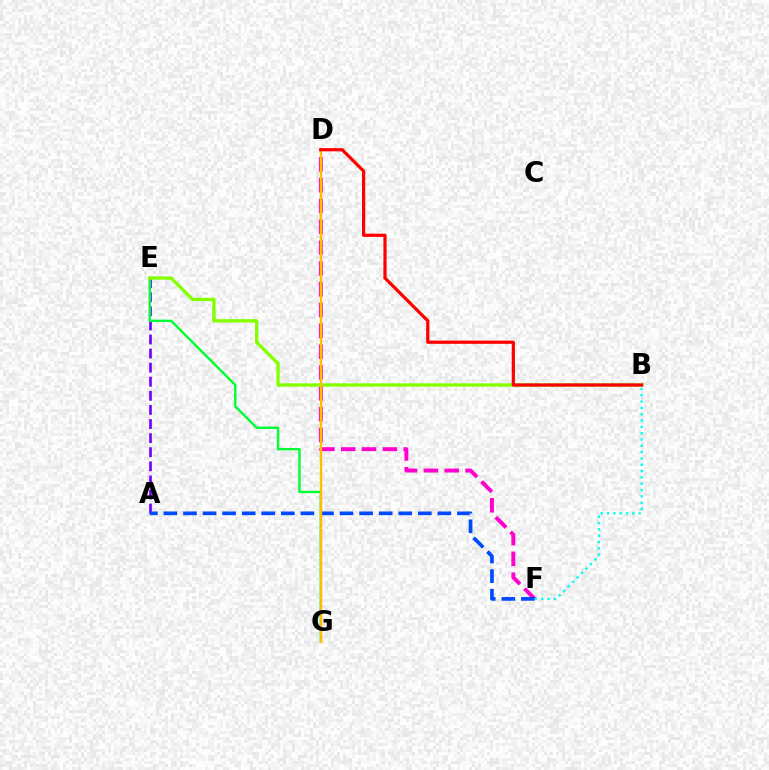{('A', 'E'): [{'color': '#7200ff', 'line_style': 'dashed', 'thickness': 1.91}], ('D', 'F'): [{'color': '#ff00cf', 'line_style': 'dashed', 'thickness': 2.83}], ('E', 'G'): [{'color': '#00ff39', 'line_style': 'solid', 'thickness': 1.75}], ('A', 'F'): [{'color': '#004bff', 'line_style': 'dashed', 'thickness': 2.66}], ('B', 'F'): [{'color': '#00fff6', 'line_style': 'dotted', 'thickness': 1.72}], ('B', 'E'): [{'color': '#84ff00', 'line_style': 'solid', 'thickness': 2.4}], ('D', 'G'): [{'color': '#ffbd00', 'line_style': 'solid', 'thickness': 1.73}], ('B', 'D'): [{'color': '#ff0000', 'line_style': 'solid', 'thickness': 2.32}]}